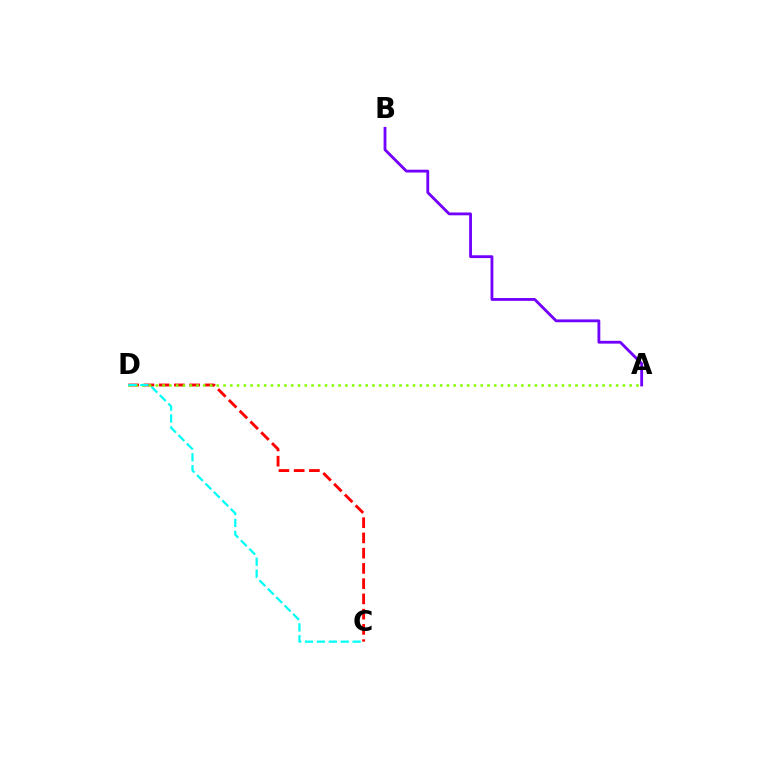{('C', 'D'): [{'color': '#ff0000', 'line_style': 'dashed', 'thickness': 2.07}, {'color': '#00fff6', 'line_style': 'dashed', 'thickness': 1.62}], ('A', 'D'): [{'color': '#84ff00', 'line_style': 'dotted', 'thickness': 1.84}], ('A', 'B'): [{'color': '#7200ff', 'line_style': 'solid', 'thickness': 2.03}]}